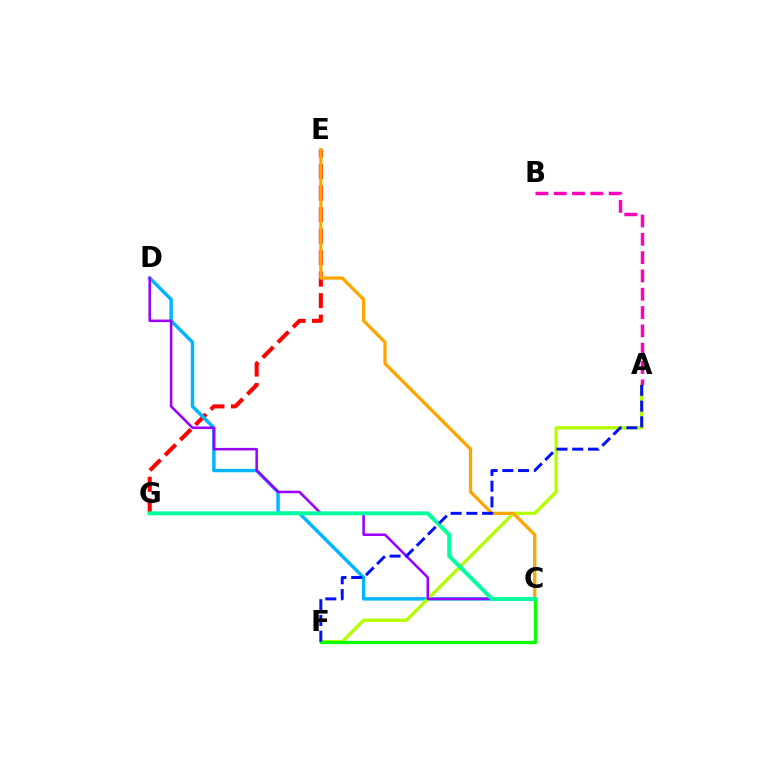{('E', 'G'): [{'color': '#ff0000', 'line_style': 'dashed', 'thickness': 2.92}], ('C', 'D'): [{'color': '#00b5ff', 'line_style': 'solid', 'thickness': 2.46}, {'color': '#9b00ff', 'line_style': 'solid', 'thickness': 1.84}], ('A', 'F'): [{'color': '#b3ff00', 'line_style': 'solid', 'thickness': 2.37}, {'color': '#0010ff', 'line_style': 'dashed', 'thickness': 2.14}], ('C', 'E'): [{'color': '#ffa500', 'line_style': 'solid', 'thickness': 2.34}], ('A', 'B'): [{'color': '#ff00bd', 'line_style': 'dashed', 'thickness': 2.49}], ('C', 'F'): [{'color': '#08ff00', 'line_style': 'solid', 'thickness': 2.33}], ('C', 'G'): [{'color': '#00ff9d', 'line_style': 'solid', 'thickness': 2.81}]}